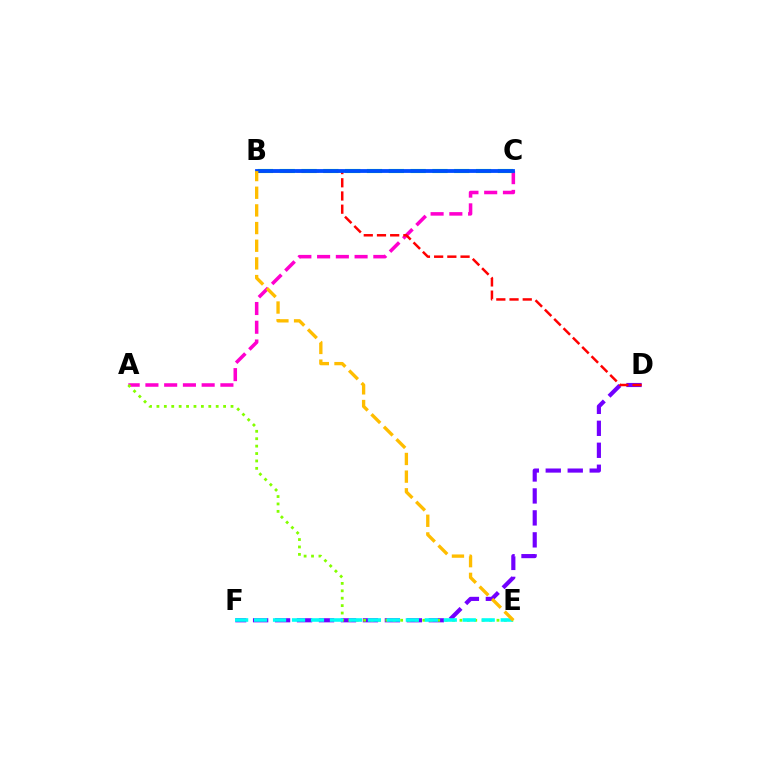{('A', 'C'): [{'color': '#ff00cf', 'line_style': 'dashed', 'thickness': 2.55}], ('D', 'F'): [{'color': '#7200ff', 'line_style': 'dashed', 'thickness': 2.98}], ('B', 'C'): [{'color': '#00ff39', 'line_style': 'dashed', 'thickness': 2.96}, {'color': '#004bff', 'line_style': 'solid', 'thickness': 2.74}], ('B', 'D'): [{'color': '#ff0000', 'line_style': 'dashed', 'thickness': 1.79}], ('A', 'E'): [{'color': '#84ff00', 'line_style': 'dotted', 'thickness': 2.01}], ('E', 'F'): [{'color': '#00fff6', 'line_style': 'dashed', 'thickness': 2.58}], ('B', 'E'): [{'color': '#ffbd00', 'line_style': 'dashed', 'thickness': 2.4}]}